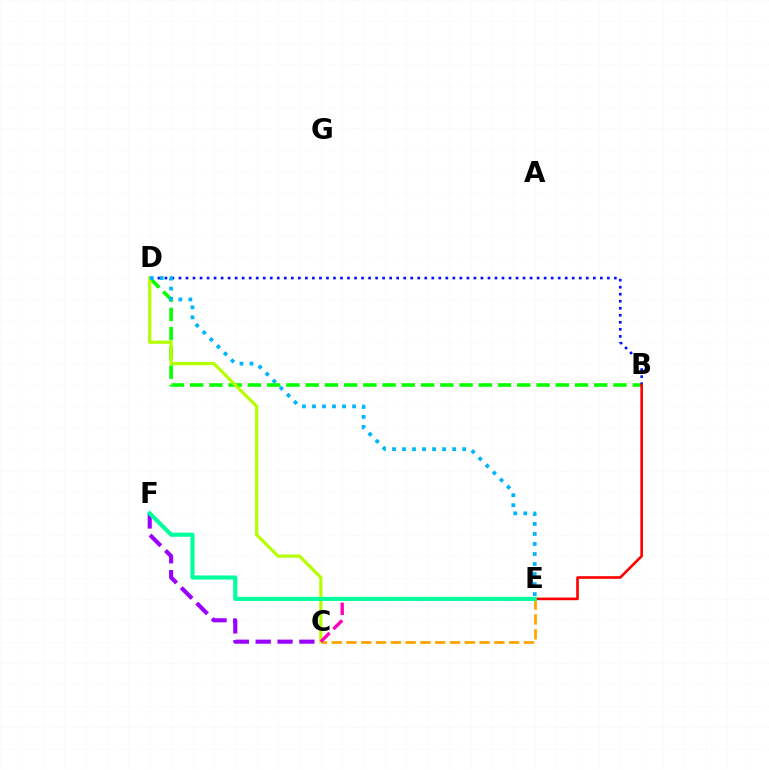{('B', 'D'): [{'color': '#08ff00', 'line_style': 'dashed', 'thickness': 2.61}, {'color': '#0010ff', 'line_style': 'dotted', 'thickness': 1.91}], ('C', 'D'): [{'color': '#b3ff00', 'line_style': 'solid', 'thickness': 2.3}], ('B', 'E'): [{'color': '#ff0000', 'line_style': 'solid', 'thickness': 1.89}], ('C', 'E'): [{'color': '#ffa500', 'line_style': 'dashed', 'thickness': 2.01}, {'color': '#ff00bd', 'line_style': 'dashed', 'thickness': 2.41}], ('C', 'F'): [{'color': '#9b00ff', 'line_style': 'dashed', 'thickness': 2.97}], ('D', 'E'): [{'color': '#00b5ff', 'line_style': 'dotted', 'thickness': 2.72}], ('E', 'F'): [{'color': '#00ff9d', 'line_style': 'solid', 'thickness': 2.96}]}